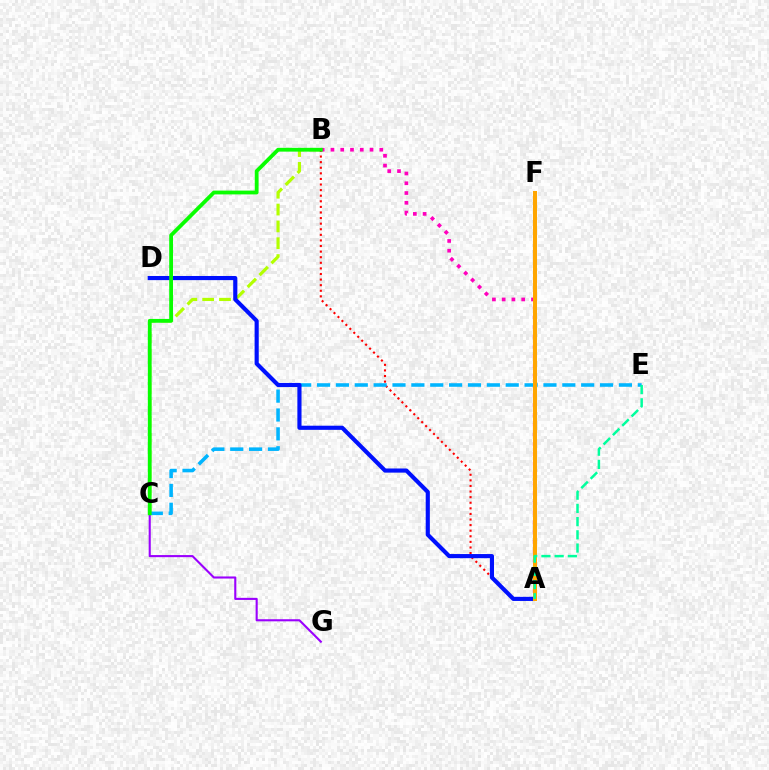{('C', 'G'): [{'color': '#9b00ff', 'line_style': 'solid', 'thickness': 1.51}], ('B', 'C'): [{'color': '#b3ff00', 'line_style': 'dashed', 'thickness': 2.29}, {'color': '#08ff00', 'line_style': 'solid', 'thickness': 2.74}], ('A', 'B'): [{'color': '#ff0000', 'line_style': 'dotted', 'thickness': 1.52}, {'color': '#ff00bd', 'line_style': 'dotted', 'thickness': 2.65}], ('C', 'E'): [{'color': '#00b5ff', 'line_style': 'dashed', 'thickness': 2.56}], ('A', 'D'): [{'color': '#0010ff', 'line_style': 'solid', 'thickness': 2.98}], ('A', 'F'): [{'color': '#ffa500', 'line_style': 'solid', 'thickness': 2.9}], ('A', 'E'): [{'color': '#00ff9d', 'line_style': 'dashed', 'thickness': 1.8}]}